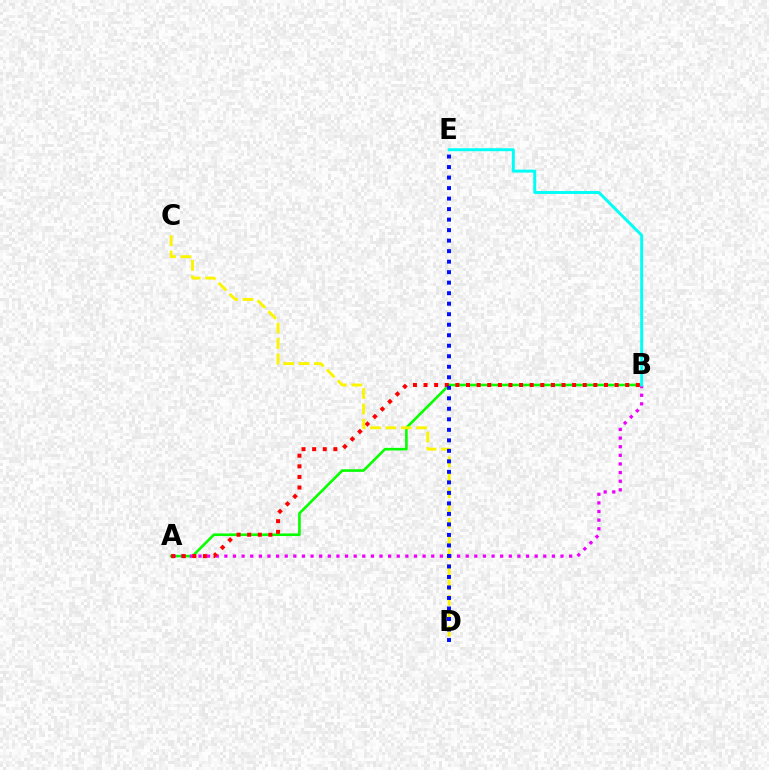{('A', 'B'): [{'color': '#08ff00', 'line_style': 'solid', 'thickness': 1.88}, {'color': '#ee00ff', 'line_style': 'dotted', 'thickness': 2.34}, {'color': '#ff0000', 'line_style': 'dotted', 'thickness': 2.88}], ('C', 'D'): [{'color': '#fcf500', 'line_style': 'dashed', 'thickness': 2.09}], ('B', 'E'): [{'color': '#00fff6', 'line_style': 'solid', 'thickness': 2.12}], ('D', 'E'): [{'color': '#0010ff', 'line_style': 'dotted', 'thickness': 2.86}]}